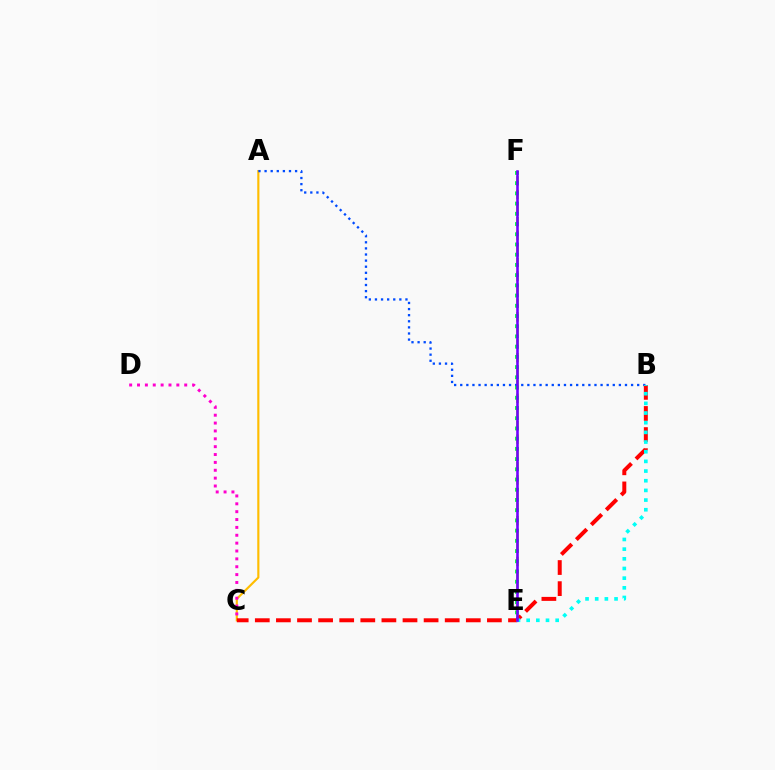{('A', 'C'): [{'color': '#ffbd00', 'line_style': 'solid', 'thickness': 1.55}], ('E', 'F'): [{'color': '#84ff00', 'line_style': 'dashed', 'thickness': 1.85}, {'color': '#00ff39', 'line_style': 'dotted', 'thickness': 2.78}, {'color': '#7200ff', 'line_style': 'solid', 'thickness': 1.86}], ('A', 'B'): [{'color': '#004bff', 'line_style': 'dotted', 'thickness': 1.66}], ('C', 'D'): [{'color': '#ff00cf', 'line_style': 'dotted', 'thickness': 2.14}], ('B', 'C'): [{'color': '#ff0000', 'line_style': 'dashed', 'thickness': 2.87}], ('B', 'E'): [{'color': '#00fff6', 'line_style': 'dotted', 'thickness': 2.63}]}